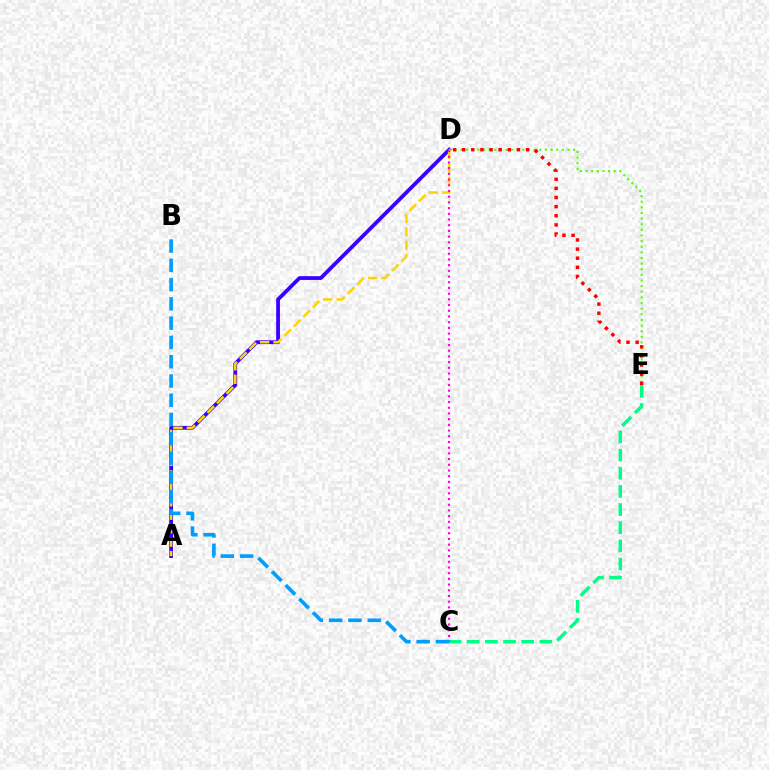{('C', 'E'): [{'color': '#00ff86', 'line_style': 'dashed', 'thickness': 2.47}], ('A', 'D'): [{'color': '#3700ff', 'line_style': 'solid', 'thickness': 2.71}, {'color': '#ffd500', 'line_style': 'dashed', 'thickness': 1.83}], ('D', 'E'): [{'color': '#4fff00', 'line_style': 'dotted', 'thickness': 1.53}, {'color': '#ff0000', 'line_style': 'dotted', 'thickness': 2.48}], ('C', 'D'): [{'color': '#ff00ed', 'line_style': 'dotted', 'thickness': 1.55}], ('B', 'C'): [{'color': '#009eff', 'line_style': 'dashed', 'thickness': 2.62}]}